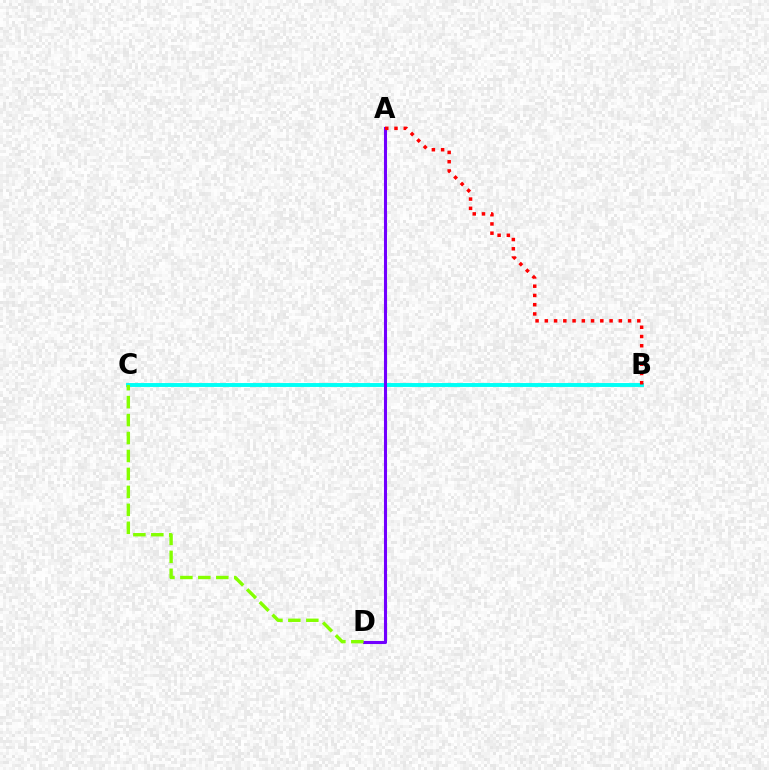{('B', 'C'): [{'color': '#00fff6', 'line_style': 'solid', 'thickness': 2.81}], ('A', 'D'): [{'color': '#7200ff', 'line_style': 'solid', 'thickness': 2.21}], ('C', 'D'): [{'color': '#84ff00', 'line_style': 'dashed', 'thickness': 2.44}], ('A', 'B'): [{'color': '#ff0000', 'line_style': 'dotted', 'thickness': 2.51}]}